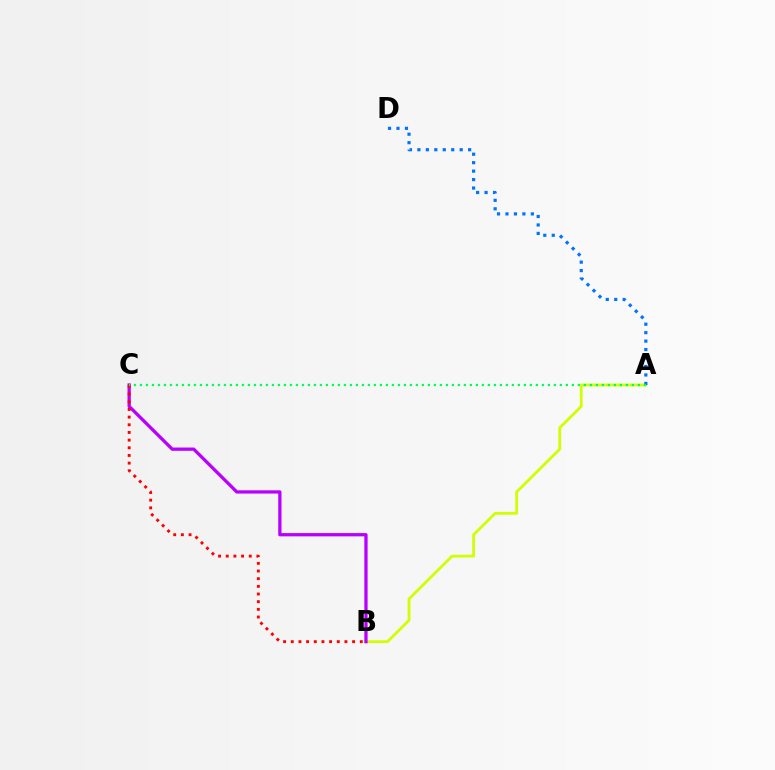{('A', 'B'): [{'color': '#d1ff00', 'line_style': 'solid', 'thickness': 2.01}], ('A', 'D'): [{'color': '#0074ff', 'line_style': 'dotted', 'thickness': 2.3}], ('B', 'C'): [{'color': '#b900ff', 'line_style': 'solid', 'thickness': 2.35}, {'color': '#ff0000', 'line_style': 'dotted', 'thickness': 2.08}], ('A', 'C'): [{'color': '#00ff5c', 'line_style': 'dotted', 'thickness': 1.63}]}